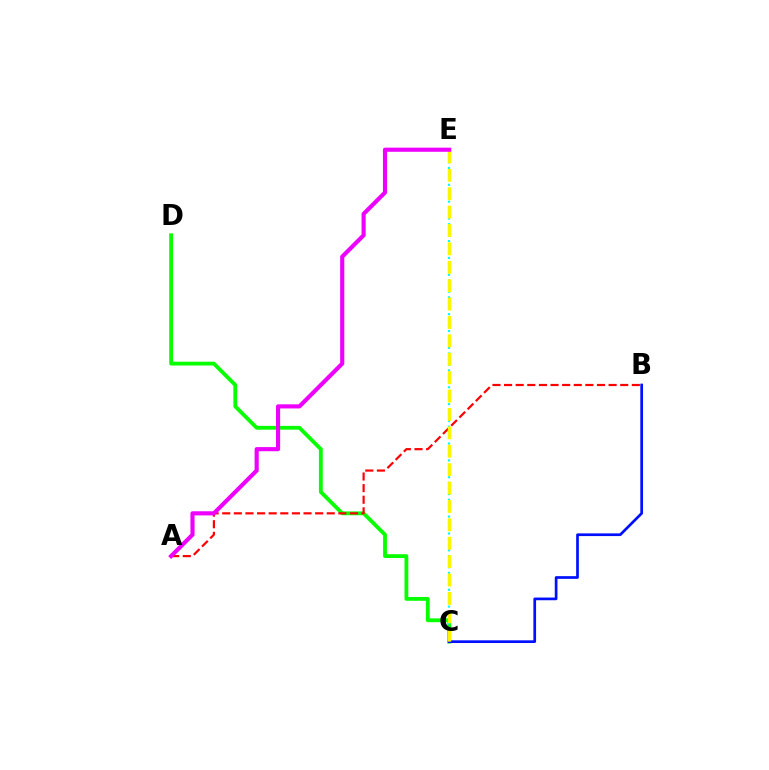{('C', 'D'): [{'color': '#08ff00', 'line_style': 'solid', 'thickness': 2.75}], ('C', 'E'): [{'color': '#00fff6', 'line_style': 'dotted', 'thickness': 1.53}, {'color': '#fcf500', 'line_style': 'dashed', 'thickness': 2.5}], ('B', 'C'): [{'color': '#0010ff', 'line_style': 'solid', 'thickness': 1.94}], ('A', 'B'): [{'color': '#ff0000', 'line_style': 'dashed', 'thickness': 1.58}], ('A', 'E'): [{'color': '#ee00ff', 'line_style': 'solid', 'thickness': 2.97}]}